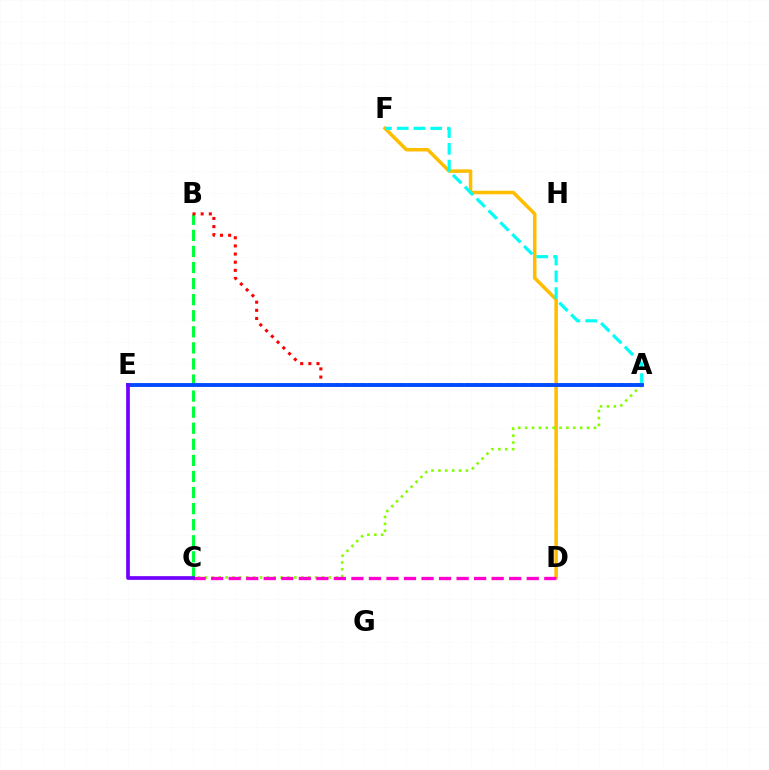{('B', 'C'): [{'color': '#00ff39', 'line_style': 'dashed', 'thickness': 2.18}], ('A', 'B'): [{'color': '#ff0000', 'line_style': 'dotted', 'thickness': 2.21}], ('D', 'F'): [{'color': '#ffbd00', 'line_style': 'solid', 'thickness': 2.52}], ('A', 'F'): [{'color': '#00fff6', 'line_style': 'dashed', 'thickness': 2.28}], ('A', 'C'): [{'color': '#84ff00', 'line_style': 'dotted', 'thickness': 1.87}], ('A', 'E'): [{'color': '#004bff', 'line_style': 'solid', 'thickness': 2.78}], ('C', 'D'): [{'color': '#ff00cf', 'line_style': 'dashed', 'thickness': 2.38}], ('C', 'E'): [{'color': '#7200ff', 'line_style': 'solid', 'thickness': 2.66}]}